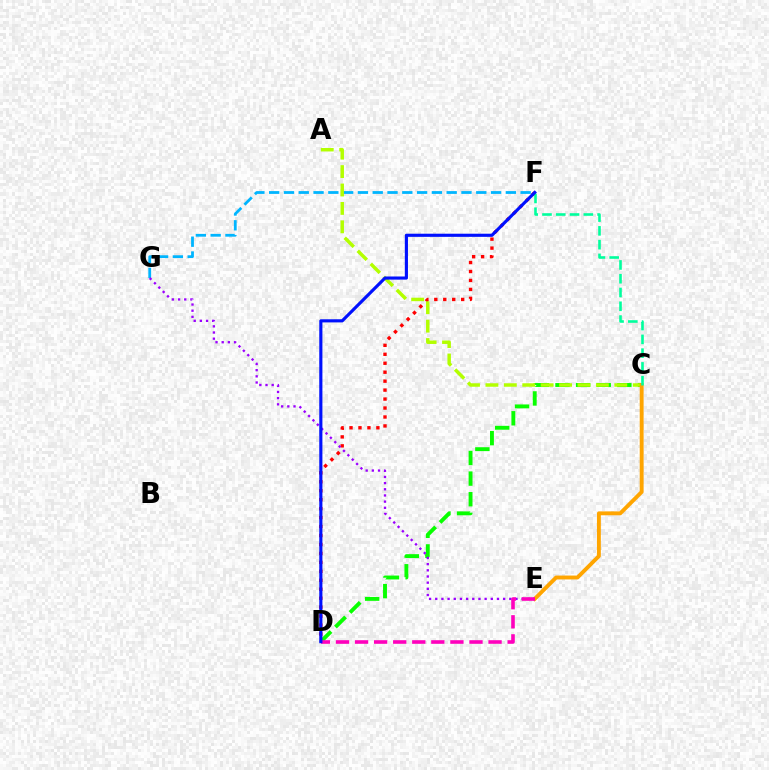{('F', 'G'): [{'color': '#00b5ff', 'line_style': 'dashed', 'thickness': 2.01}], ('D', 'F'): [{'color': '#ff0000', 'line_style': 'dotted', 'thickness': 2.43}, {'color': '#0010ff', 'line_style': 'solid', 'thickness': 2.26}], ('C', 'D'): [{'color': '#08ff00', 'line_style': 'dashed', 'thickness': 2.8}], ('A', 'C'): [{'color': '#b3ff00', 'line_style': 'dashed', 'thickness': 2.5}], ('C', 'E'): [{'color': '#ffa500', 'line_style': 'solid', 'thickness': 2.8}], ('E', 'G'): [{'color': '#9b00ff', 'line_style': 'dotted', 'thickness': 1.68}], ('C', 'F'): [{'color': '#00ff9d', 'line_style': 'dashed', 'thickness': 1.87}], ('D', 'E'): [{'color': '#ff00bd', 'line_style': 'dashed', 'thickness': 2.59}]}